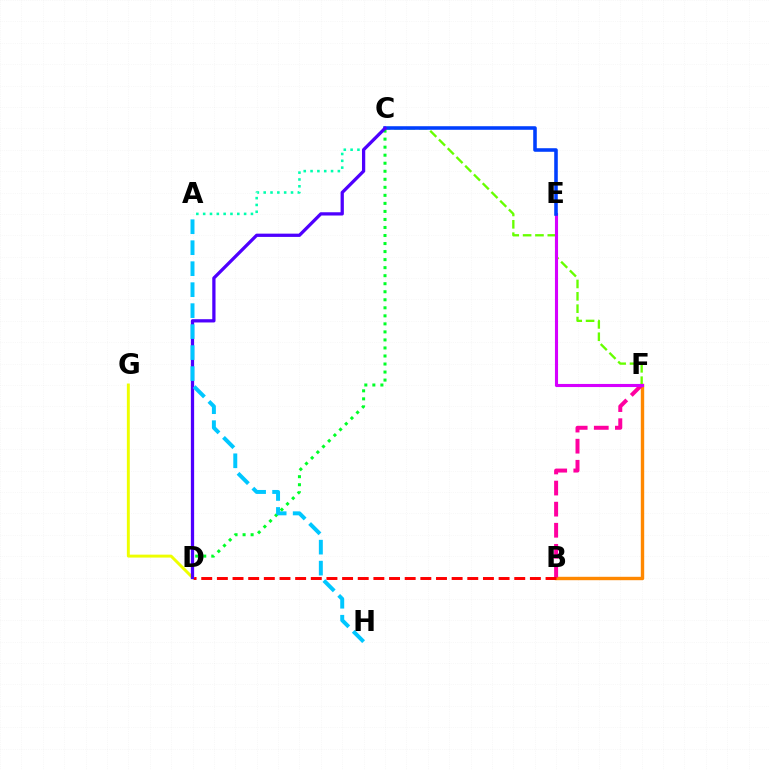{('B', 'F'): [{'color': '#ff8800', 'line_style': 'solid', 'thickness': 2.45}, {'color': '#ff00a0', 'line_style': 'dashed', 'thickness': 2.87}], ('B', 'D'): [{'color': '#ff0000', 'line_style': 'dashed', 'thickness': 2.13}], ('C', 'D'): [{'color': '#00ff27', 'line_style': 'dotted', 'thickness': 2.18}, {'color': '#4f00ff', 'line_style': 'solid', 'thickness': 2.35}], ('C', 'F'): [{'color': '#66ff00', 'line_style': 'dashed', 'thickness': 1.68}], ('D', 'G'): [{'color': '#eeff00', 'line_style': 'solid', 'thickness': 2.12}], ('E', 'F'): [{'color': '#d600ff', 'line_style': 'solid', 'thickness': 2.23}], ('A', 'C'): [{'color': '#00ffaf', 'line_style': 'dotted', 'thickness': 1.85}], ('C', 'E'): [{'color': '#003fff', 'line_style': 'solid', 'thickness': 2.57}], ('A', 'H'): [{'color': '#00c7ff', 'line_style': 'dashed', 'thickness': 2.85}]}